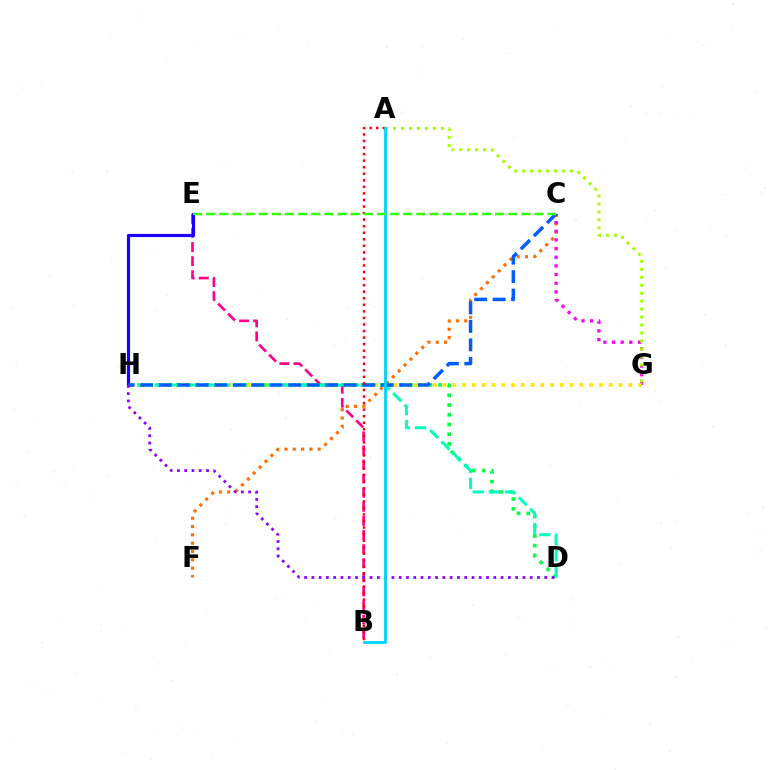{('C', 'F'): [{'color': '#ff7000', 'line_style': 'dotted', 'thickness': 2.26}], ('C', 'G'): [{'color': '#fa00f9', 'line_style': 'dotted', 'thickness': 2.35}], ('A', 'G'): [{'color': '#a2ff00', 'line_style': 'dotted', 'thickness': 2.16}], ('D', 'H'): [{'color': '#00ff45', 'line_style': 'dotted', 'thickness': 2.64}, {'color': '#00ffbb', 'line_style': 'dashed', 'thickness': 2.19}, {'color': '#8a00ff', 'line_style': 'dotted', 'thickness': 1.98}], ('B', 'E'): [{'color': '#ff0088', 'line_style': 'dashed', 'thickness': 1.92}], ('G', 'H'): [{'color': '#ffe600', 'line_style': 'dotted', 'thickness': 2.66}], ('E', 'H'): [{'color': '#1900ff', 'line_style': 'solid', 'thickness': 2.28}], ('C', 'H'): [{'color': '#005dff', 'line_style': 'dashed', 'thickness': 2.51}], ('A', 'B'): [{'color': '#ff0000', 'line_style': 'dotted', 'thickness': 1.78}, {'color': '#00d3ff', 'line_style': 'solid', 'thickness': 2.02}], ('C', 'E'): [{'color': '#31ff00', 'line_style': 'dashed', 'thickness': 1.78}]}